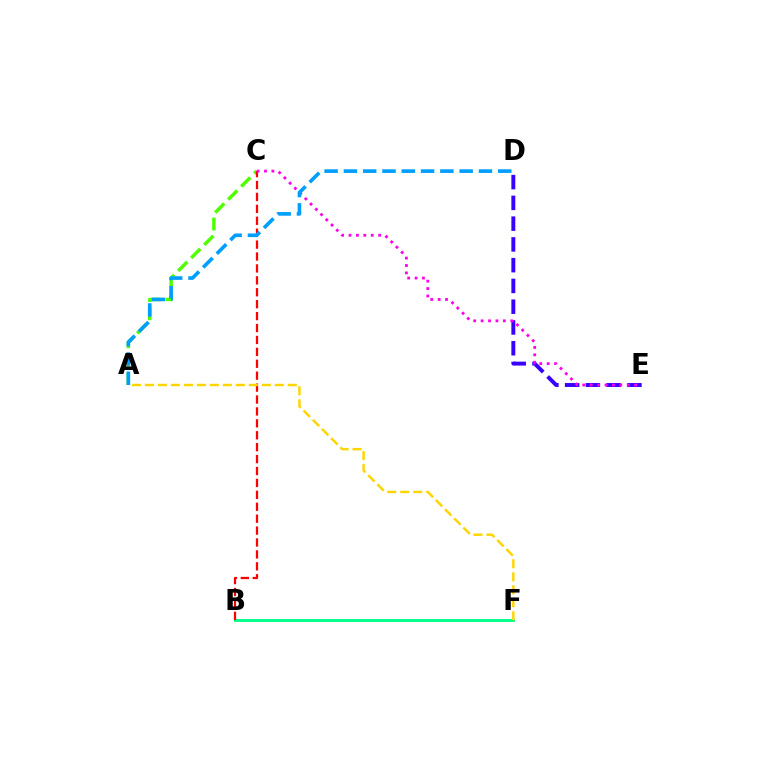{('B', 'F'): [{'color': '#00ff86', 'line_style': 'solid', 'thickness': 2.08}], ('A', 'C'): [{'color': '#4fff00', 'line_style': 'dashed', 'thickness': 2.5}], ('B', 'C'): [{'color': '#ff0000', 'line_style': 'dashed', 'thickness': 1.62}], ('A', 'F'): [{'color': '#ffd500', 'line_style': 'dashed', 'thickness': 1.76}], ('D', 'E'): [{'color': '#3700ff', 'line_style': 'dashed', 'thickness': 2.82}], ('C', 'E'): [{'color': '#ff00ed', 'line_style': 'dotted', 'thickness': 2.01}], ('A', 'D'): [{'color': '#009eff', 'line_style': 'dashed', 'thickness': 2.62}]}